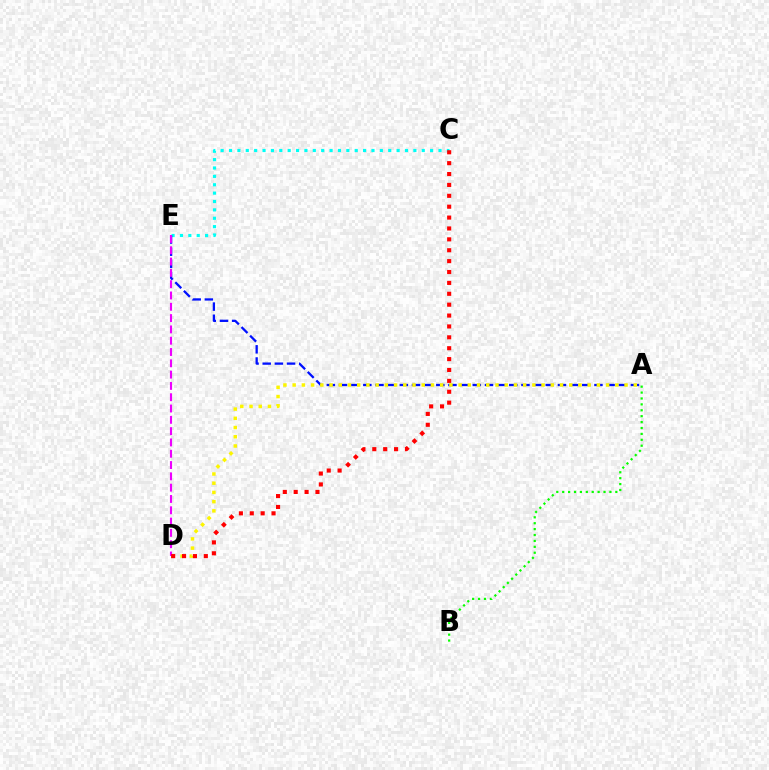{('A', 'B'): [{'color': '#08ff00', 'line_style': 'dotted', 'thickness': 1.6}], ('C', 'E'): [{'color': '#00fff6', 'line_style': 'dotted', 'thickness': 2.28}], ('A', 'E'): [{'color': '#0010ff', 'line_style': 'dashed', 'thickness': 1.65}], ('A', 'D'): [{'color': '#fcf500', 'line_style': 'dotted', 'thickness': 2.5}], ('D', 'E'): [{'color': '#ee00ff', 'line_style': 'dashed', 'thickness': 1.54}], ('C', 'D'): [{'color': '#ff0000', 'line_style': 'dotted', 'thickness': 2.96}]}